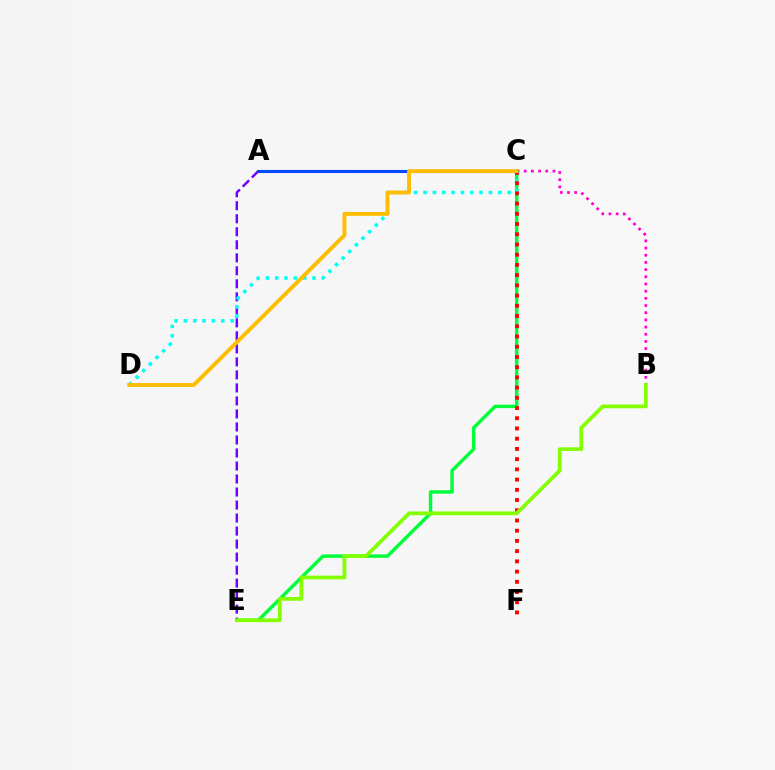{('C', 'E'): [{'color': '#00ff39', 'line_style': 'solid', 'thickness': 2.47}], ('A', 'E'): [{'color': '#7200ff', 'line_style': 'dashed', 'thickness': 1.77}], ('C', 'D'): [{'color': '#00fff6', 'line_style': 'dotted', 'thickness': 2.54}, {'color': '#ffbd00', 'line_style': 'solid', 'thickness': 2.8}], ('C', 'F'): [{'color': '#ff0000', 'line_style': 'dotted', 'thickness': 2.78}], ('B', 'C'): [{'color': '#ff00cf', 'line_style': 'dotted', 'thickness': 1.95}], ('A', 'C'): [{'color': '#004bff', 'line_style': 'solid', 'thickness': 2.23}], ('B', 'E'): [{'color': '#84ff00', 'line_style': 'solid', 'thickness': 2.68}]}